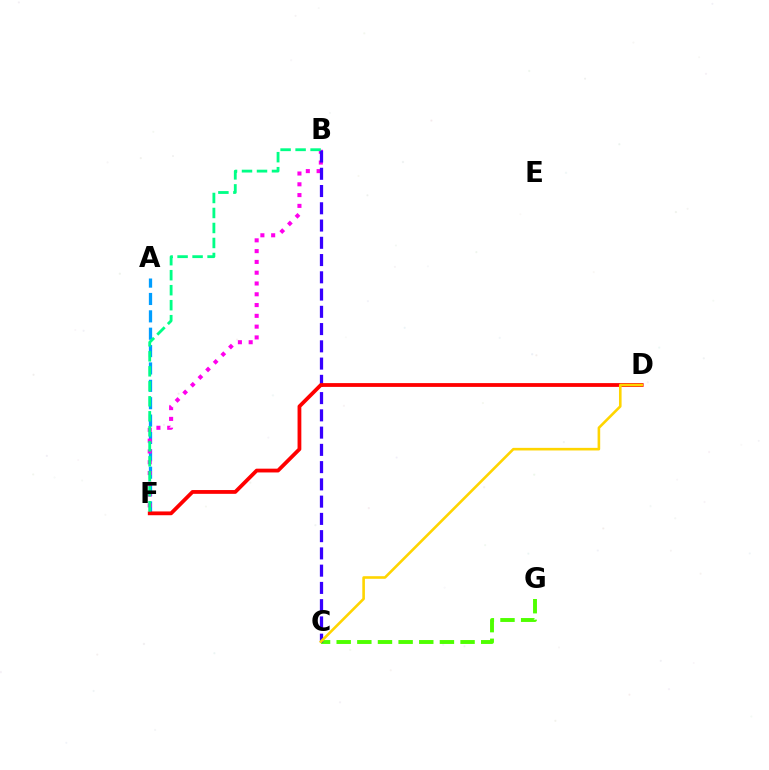{('C', 'G'): [{'color': '#4fff00', 'line_style': 'dashed', 'thickness': 2.8}], ('A', 'F'): [{'color': '#009eff', 'line_style': 'dashed', 'thickness': 2.36}], ('B', 'F'): [{'color': '#ff00ed', 'line_style': 'dotted', 'thickness': 2.93}, {'color': '#00ff86', 'line_style': 'dashed', 'thickness': 2.04}], ('B', 'C'): [{'color': '#3700ff', 'line_style': 'dashed', 'thickness': 2.34}], ('D', 'F'): [{'color': '#ff0000', 'line_style': 'solid', 'thickness': 2.73}], ('C', 'D'): [{'color': '#ffd500', 'line_style': 'solid', 'thickness': 1.88}]}